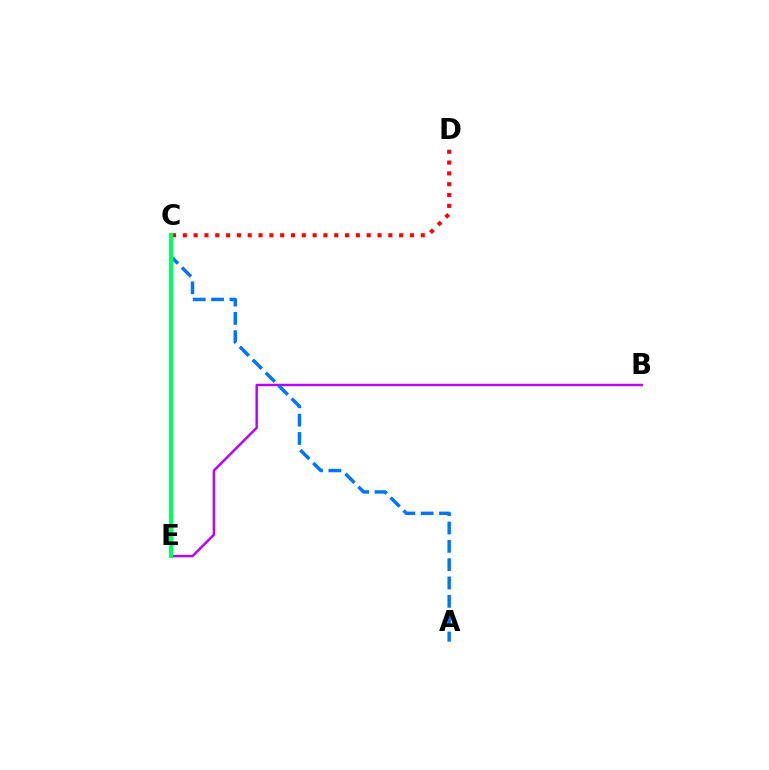{('C', 'E'): [{'color': '#d1ff00', 'line_style': 'dashed', 'thickness': 2.21}, {'color': '#00ff5c', 'line_style': 'solid', 'thickness': 2.99}], ('B', 'E'): [{'color': '#b900ff', 'line_style': 'solid', 'thickness': 1.77}], ('A', 'C'): [{'color': '#0074ff', 'line_style': 'dashed', 'thickness': 2.49}], ('C', 'D'): [{'color': '#ff0000', 'line_style': 'dotted', 'thickness': 2.94}]}